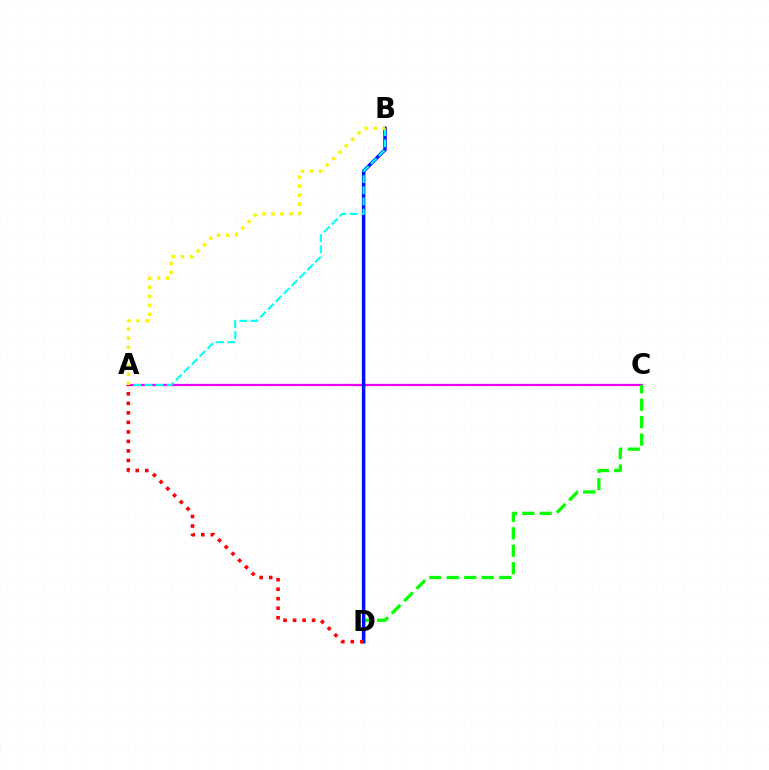{('A', 'C'): [{'color': '#ee00ff', 'line_style': 'solid', 'thickness': 1.63}], ('C', 'D'): [{'color': '#08ff00', 'line_style': 'dashed', 'thickness': 2.37}], ('B', 'D'): [{'color': '#0010ff', 'line_style': 'solid', 'thickness': 2.52}], ('A', 'B'): [{'color': '#00fff6', 'line_style': 'dashed', 'thickness': 1.52}, {'color': '#fcf500', 'line_style': 'dotted', 'thickness': 2.45}], ('A', 'D'): [{'color': '#ff0000', 'line_style': 'dotted', 'thickness': 2.59}]}